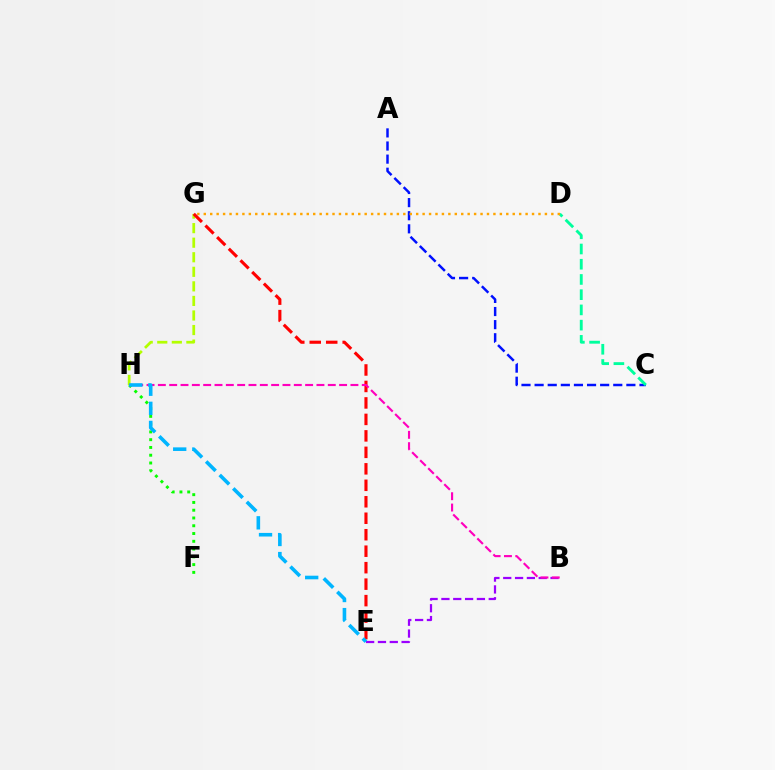{('A', 'C'): [{'color': '#0010ff', 'line_style': 'dashed', 'thickness': 1.78}], ('C', 'D'): [{'color': '#00ff9d', 'line_style': 'dashed', 'thickness': 2.07}], ('D', 'G'): [{'color': '#ffa500', 'line_style': 'dotted', 'thickness': 1.75}], ('G', 'H'): [{'color': '#b3ff00', 'line_style': 'dashed', 'thickness': 1.98}], ('B', 'E'): [{'color': '#9b00ff', 'line_style': 'dashed', 'thickness': 1.61}], ('F', 'H'): [{'color': '#08ff00', 'line_style': 'dotted', 'thickness': 2.11}], ('E', 'G'): [{'color': '#ff0000', 'line_style': 'dashed', 'thickness': 2.24}], ('B', 'H'): [{'color': '#ff00bd', 'line_style': 'dashed', 'thickness': 1.54}], ('E', 'H'): [{'color': '#00b5ff', 'line_style': 'dashed', 'thickness': 2.59}]}